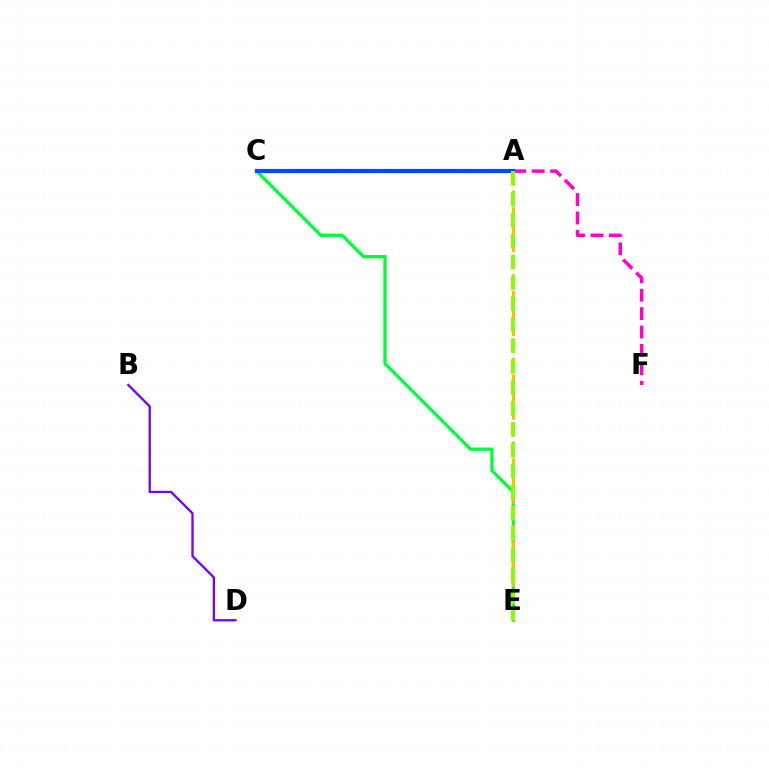{('C', 'E'): [{'color': '#00ff39', 'line_style': 'solid', 'thickness': 2.37}], ('A', 'C'): [{'color': '#ff0000', 'line_style': 'dashed', 'thickness': 1.61}, {'color': '#00fff6', 'line_style': 'dashed', 'thickness': 2.35}, {'color': '#004bff', 'line_style': 'solid', 'thickness': 2.99}], ('A', 'E'): [{'color': '#ffbd00', 'line_style': 'dashed', 'thickness': 2.27}, {'color': '#84ff00', 'line_style': 'dashed', 'thickness': 2.84}], ('B', 'D'): [{'color': '#7200ff', 'line_style': 'solid', 'thickness': 1.65}], ('A', 'F'): [{'color': '#ff00cf', 'line_style': 'dashed', 'thickness': 2.5}]}